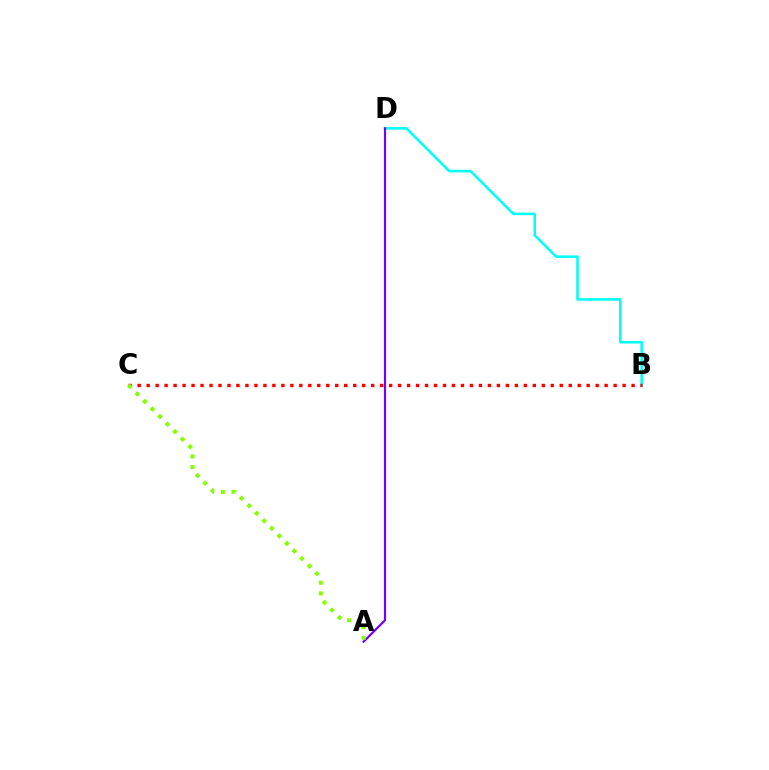{('B', 'D'): [{'color': '#00fff6', 'line_style': 'solid', 'thickness': 1.84}], ('B', 'C'): [{'color': '#ff0000', 'line_style': 'dotted', 'thickness': 2.44}], ('A', 'D'): [{'color': '#7200ff', 'line_style': 'solid', 'thickness': 1.57}], ('A', 'C'): [{'color': '#84ff00', 'line_style': 'dotted', 'thickness': 2.9}]}